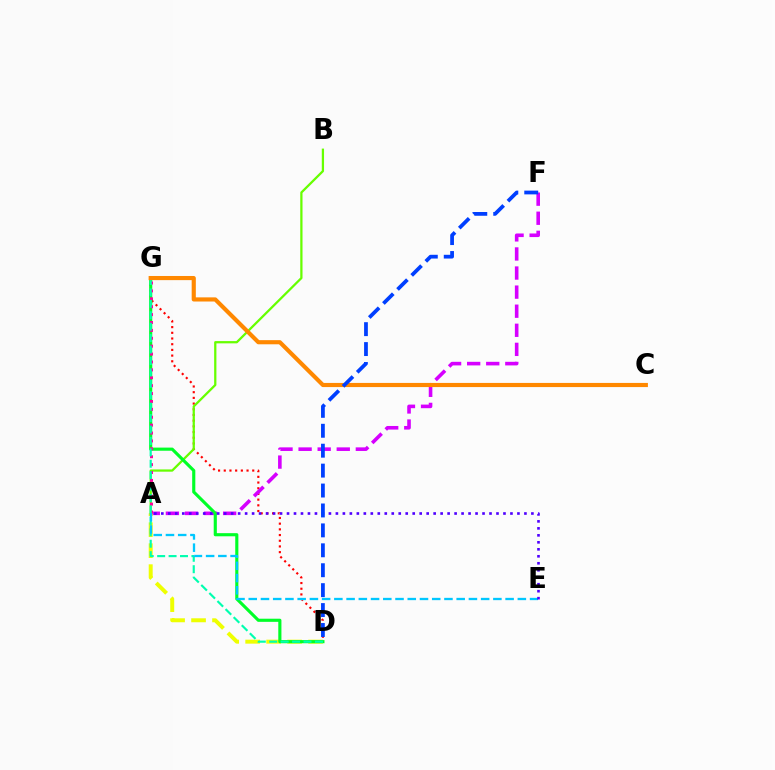{('D', 'G'): [{'color': '#ff0000', 'line_style': 'dotted', 'thickness': 1.55}, {'color': '#00ff27', 'line_style': 'solid', 'thickness': 2.26}, {'color': '#00ffaf', 'line_style': 'dashed', 'thickness': 1.55}], ('A', 'F'): [{'color': '#d600ff', 'line_style': 'dashed', 'thickness': 2.59}], ('A', 'D'): [{'color': '#eeff00', 'line_style': 'dashed', 'thickness': 2.85}], ('A', 'B'): [{'color': '#66ff00', 'line_style': 'solid', 'thickness': 1.62}], ('A', 'G'): [{'color': '#ff00a0', 'line_style': 'dotted', 'thickness': 2.15}], ('C', 'G'): [{'color': '#ff8800', 'line_style': 'solid', 'thickness': 2.98}], ('A', 'E'): [{'color': '#00c7ff', 'line_style': 'dashed', 'thickness': 1.66}, {'color': '#4f00ff', 'line_style': 'dotted', 'thickness': 1.9}], ('D', 'F'): [{'color': '#003fff', 'line_style': 'dashed', 'thickness': 2.71}]}